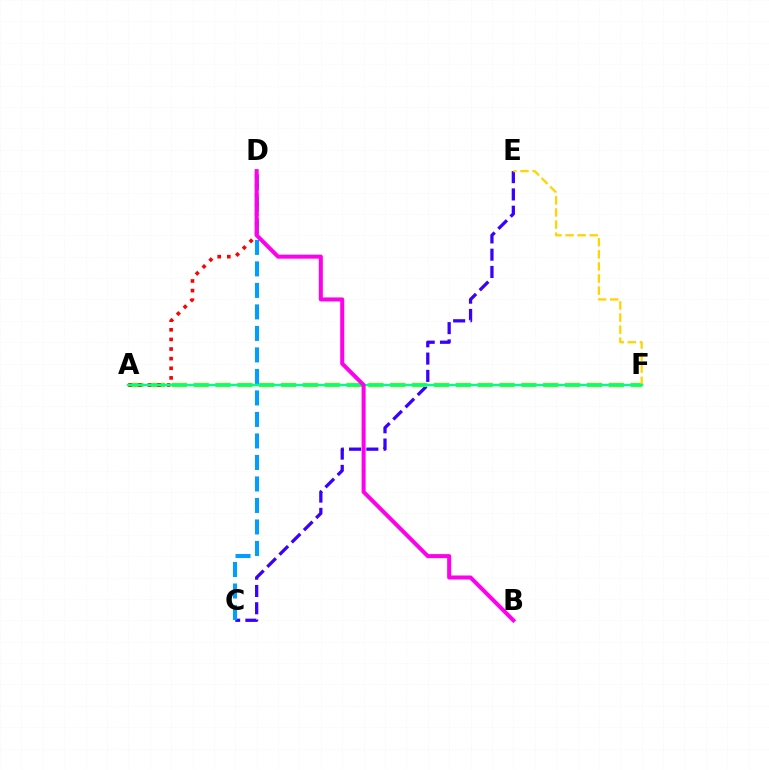{('C', 'E'): [{'color': '#3700ff', 'line_style': 'dashed', 'thickness': 2.35}], ('A', 'F'): [{'color': '#4fff00', 'line_style': 'dashed', 'thickness': 2.97}, {'color': '#00ff86', 'line_style': 'solid', 'thickness': 1.71}], ('C', 'D'): [{'color': '#009eff', 'line_style': 'dashed', 'thickness': 2.92}], ('E', 'F'): [{'color': '#ffd500', 'line_style': 'dashed', 'thickness': 1.64}], ('A', 'D'): [{'color': '#ff0000', 'line_style': 'dotted', 'thickness': 2.61}], ('B', 'D'): [{'color': '#ff00ed', 'line_style': 'solid', 'thickness': 2.89}]}